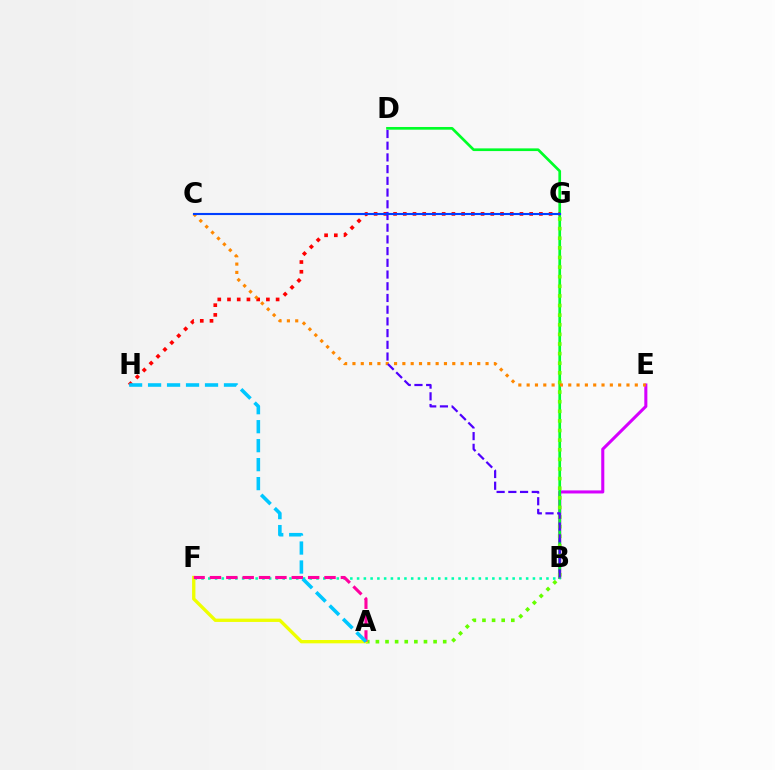{('B', 'E'): [{'color': '#d600ff', 'line_style': 'solid', 'thickness': 2.2}], ('B', 'D'): [{'color': '#00ff27', 'line_style': 'solid', 'thickness': 1.94}, {'color': '#4f00ff', 'line_style': 'dashed', 'thickness': 1.59}], ('A', 'G'): [{'color': '#66ff00', 'line_style': 'dotted', 'thickness': 2.61}], ('B', 'F'): [{'color': '#00ffaf', 'line_style': 'dotted', 'thickness': 1.84}], ('G', 'H'): [{'color': '#ff0000', 'line_style': 'dotted', 'thickness': 2.64}], ('C', 'E'): [{'color': '#ff8800', 'line_style': 'dotted', 'thickness': 2.26}], ('A', 'F'): [{'color': '#eeff00', 'line_style': 'solid', 'thickness': 2.4}, {'color': '#ff00a0', 'line_style': 'dashed', 'thickness': 2.22}], ('C', 'G'): [{'color': '#003fff', 'line_style': 'solid', 'thickness': 1.53}], ('A', 'H'): [{'color': '#00c7ff', 'line_style': 'dashed', 'thickness': 2.58}]}